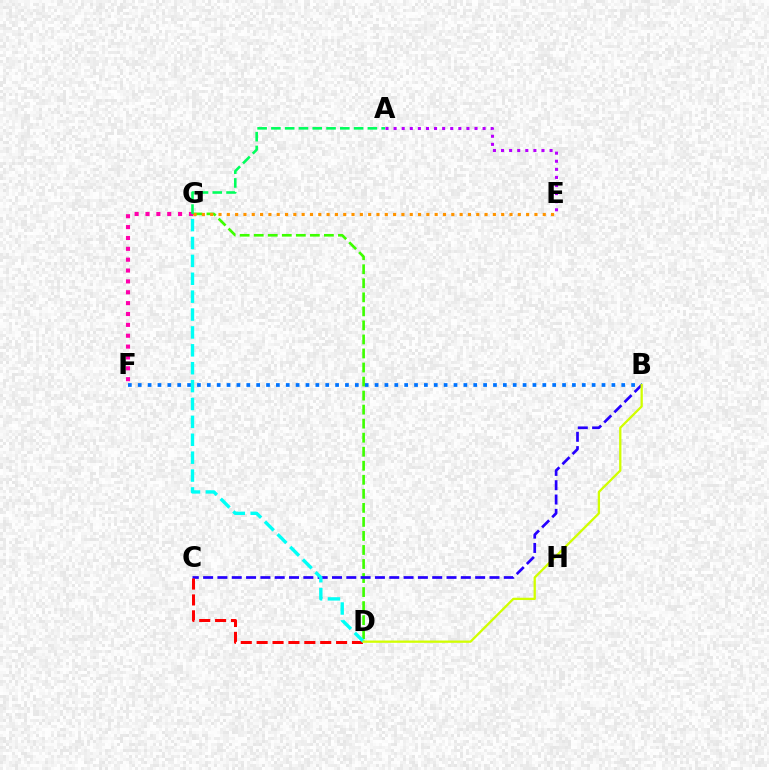{('B', 'F'): [{'color': '#0074ff', 'line_style': 'dotted', 'thickness': 2.68}], ('D', 'G'): [{'color': '#3dff00', 'line_style': 'dashed', 'thickness': 1.91}, {'color': '#00fff6', 'line_style': 'dashed', 'thickness': 2.43}], ('E', 'G'): [{'color': '#ff9400', 'line_style': 'dotted', 'thickness': 2.26}], ('B', 'C'): [{'color': '#2500ff', 'line_style': 'dashed', 'thickness': 1.95}], ('F', 'G'): [{'color': '#ff00ac', 'line_style': 'dotted', 'thickness': 2.95}], ('C', 'D'): [{'color': '#ff0000', 'line_style': 'dashed', 'thickness': 2.16}], ('A', 'G'): [{'color': '#00ff5c', 'line_style': 'dashed', 'thickness': 1.87}], ('A', 'E'): [{'color': '#b900ff', 'line_style': 'dotted', 'thickness': 2.2}], ('B', 'D'): [{'color': '#d1ff00', 'line_style': 'solid', 'thickness': 1.65}]}